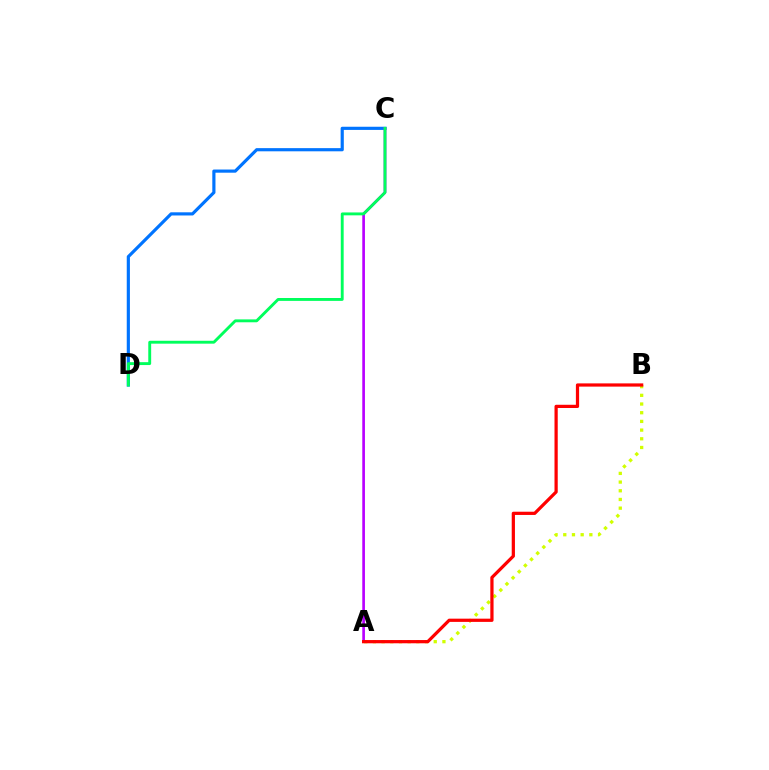{('A', 'B'): [{'color': '#d1ff00', 'line_style': 'dotted', 'thickness': 2.36}, {'color': '#ff0000', 'line_style': 'solid', 'thickness': 2.32}], ('C', 'D'): [{'color': '#0074ff', 'line_style': 'solid', 'thickness': 2.28}, {'color': '#00ff5c', 'line_style': 'solid', 'thickness': 2.08}], ('A', 'C'): [{'color': '#b900ff', 'line_style': 'solid', 'thickness': 1.92}]}